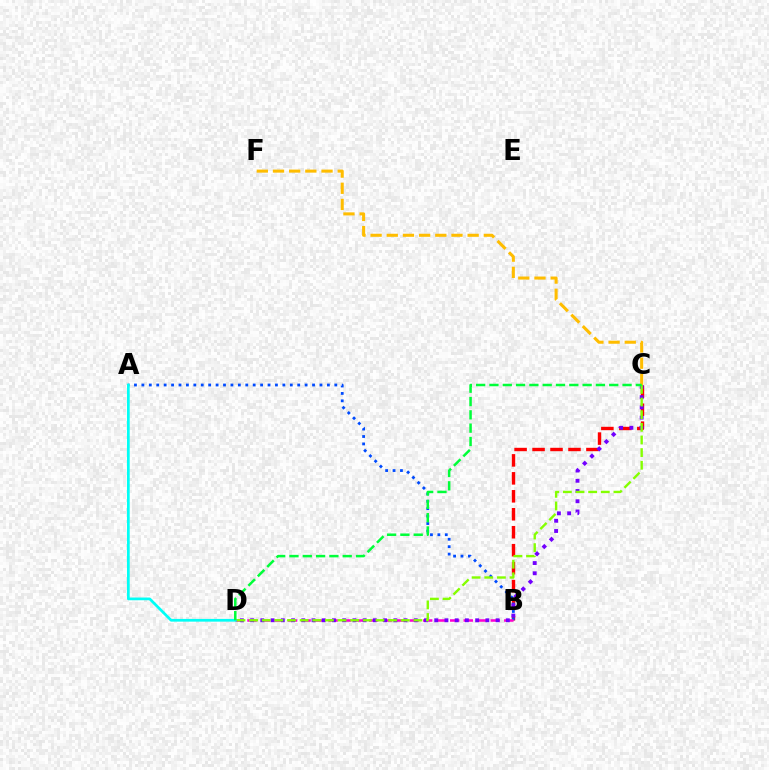{('B', 'C'): [{'color': '#ff0000', 'line_style': 'dashed', 'thickness': 2.44}], ('A', 'B'): [{'color': '#004bff', 'line_style': 'dotted', 'thickness': 2.02}], ('B', 'D'): [{'color': '#ff00cf', 'line_style': 'dashed', 'thickness': 1.84}], ('C', 'D'): [{'color': '#7200ff', 'line_style': 'dotted', 'thickness': 2.78}, {'color': '#84ff00', 'line_style': 'dashed', 'thickness': 1.72}, {'color': '#00ff39', 'line_style': 'dashed', 'thickness': 1.81}], ('A', 'D'): [{'color': '#00fff6', 'line_style': 'solid', 'thickness': 1.96}], ('C', 'F'): [{'color': '#ffbd00', 'line_style': 'dashed', 'thickness': 2.2}]}